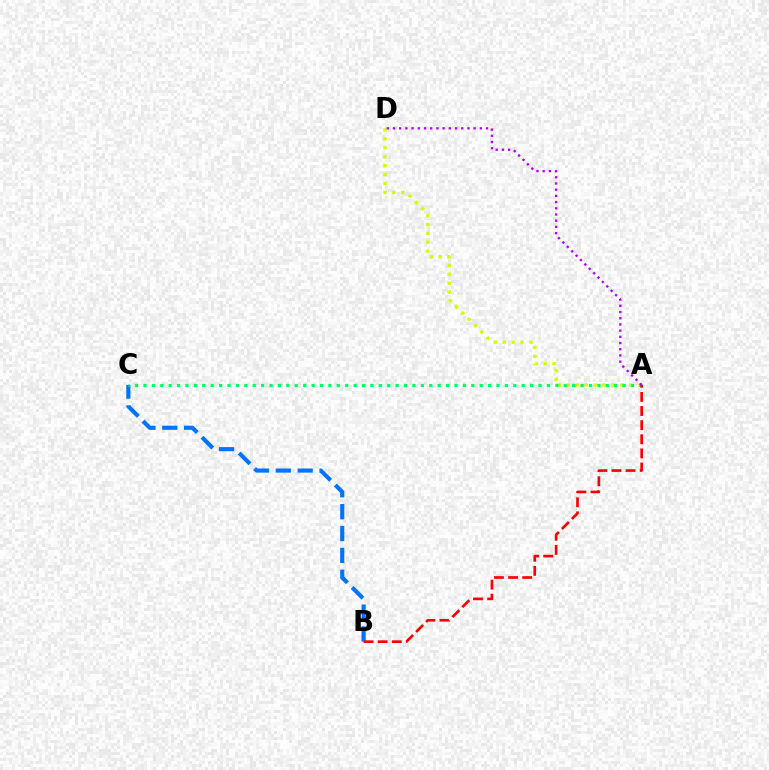{('A', 'D'): [{'color': '#d1ff00', 'line_style': 'dotted', 'thickness': 2.42}, {'color': '#b900ff', 'line_style': 'dotted', 'thickness': 1.69}], ('B', 'C'): [{'color': '#0074ff', 'line_style': 'dashed', 'thickness': 2.97}], ('A', 'C'): [{'color': '#00ff5c', 'line_style': 'dotted', 'thickness': 2.28}], ('A', 'B'): [{'color': '#ff0000', 'line_style': 'dashed', 'thickness': 1.92}]}